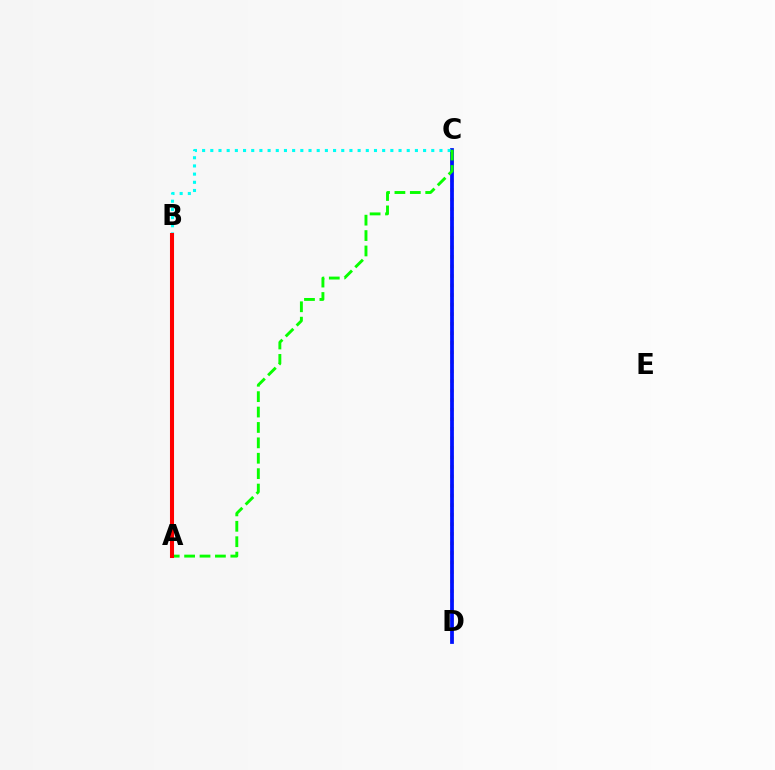{('C', 'D'): [{'color': '#fcf500', 'line_style': 'dotted', 'thickness': 2.59}, {'color': '#0010ff', 'line_style': 'solid', 'thickness': 2.71}], ('B', 'C'): [{'color': '#00fff6', 'line_style': 'dotted', 'thickness': 2.22}], ('A', 'B'): [{'color': '#ee00ff', 'line_style': 'dotted', 'thickness': 1.55}, {'color': '#ff0000', 'line_style': 'solid', 'thickness': 2.93}], ('A', 'C'): [{'color': '#08ff00', 'line_style': 'dashed', 'thickness': 2.09}]}